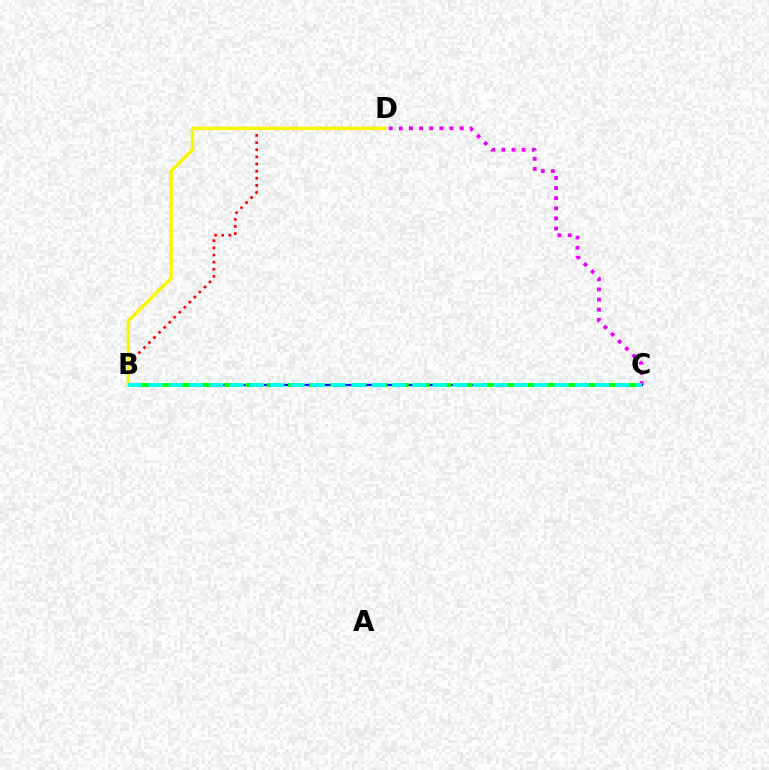{('B', 'D'): [{'color': '#ff0000', 'line_style': 'dotted', 'thickness': 1.94}, {'color': '#fcf500', 'line_style': 'solid', 'thickness': 2.44}], ('C', 'D'): [{'color': '#ee00ff', 'line_style': 'dotted', 'thickness': 2.75}], ('B', 'C'): [{'color': '#0010ff', 'line_style': 'solid', 'thickness': 1.65}, {'color': '#08ff00', 'line_style': 'dashed', 'thickness': 2.88}, {'color': '#00fff6', 'line_style': 'dashed', 'thickness': 2.76}]}